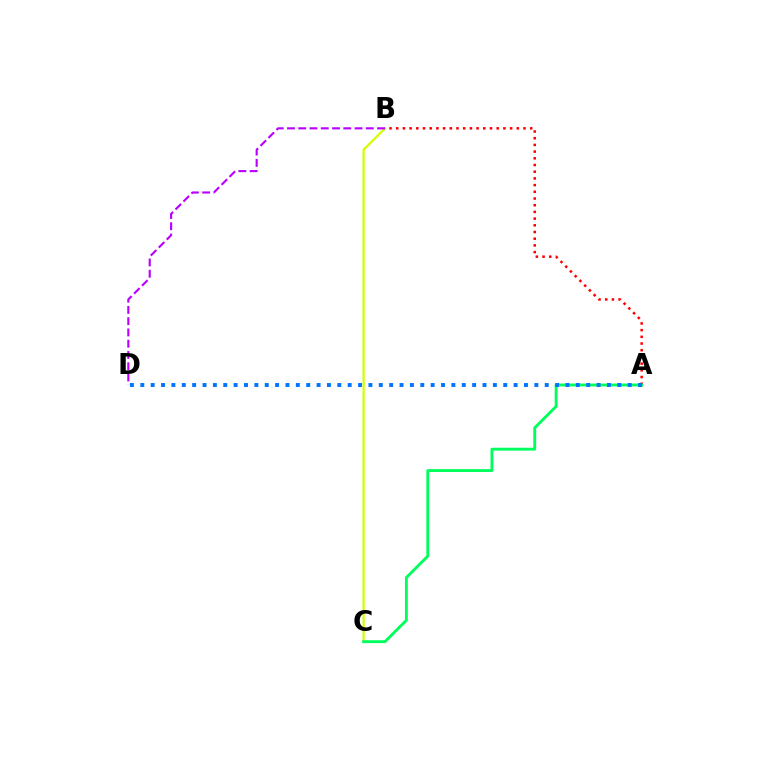{('B', 'C'): [{'color': '#d1ff00', 'line_style': 'solid', 'thickness': 1.6}], ('A', 'B'): [{'color': '#ff0000', 'line_style': 'dotted', 'thickness': 1.82}], ('A', 'C'): [{'color': '#00ff5c', 'line_style': 'solid', 'thickness': 2.06}], ('A', 'D'): [{'color': '#0074ff', 'line_style': 'dotted', 'thickness': 2.82}], ('B', 'D'): [{'color': '#b900ff', 'line_style': 'dashed', 'thickness': 1.53}]}